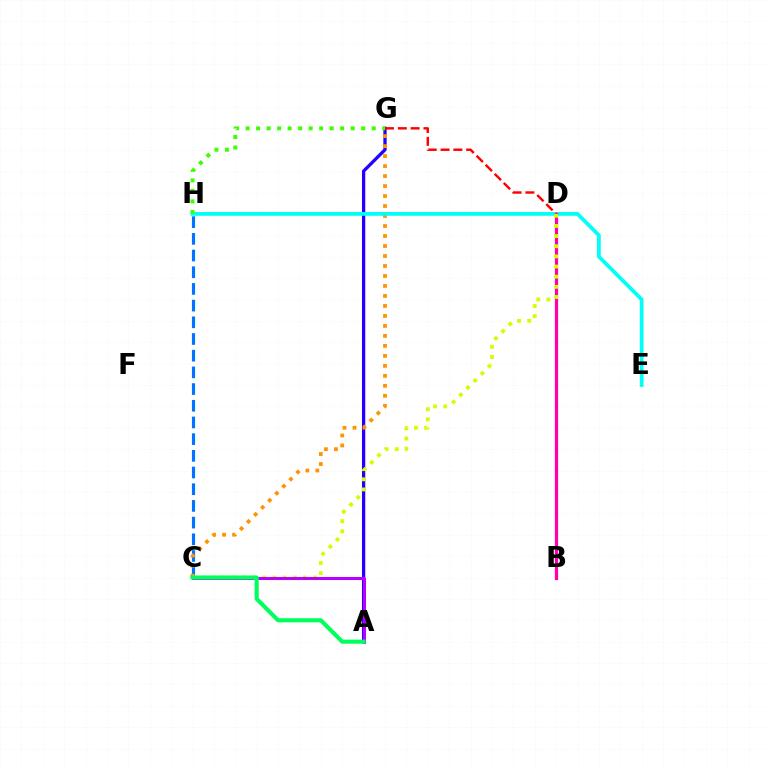{('A', 'G'): [{'color': '#2500ff', 'line_style': 'solid', 'thickness': 2.37}], ('C', 'H'): [{'color': '#0074ff', 'line_style': 'dashed', 'thickness': 2.27}], ('C', 'G'): [{'color': '#ff9400', 'line_style': 'dotted', 'thickness': 2.71}], ('E', 'H'): [{'color': '#00fff6', 'line_style': 'solid', 'thickness': 2.71}], ('D', 'G'): [{'color': '#ff0000', 'line_style': 'dashed', 'thickness': 1.74}], ('B', 'D'): [{'color': '#ff00ac', 'line_style': 'solid', 'thickness': 2.33}], ('G', 'H'): [{'color': '#3dff00', 'line_style': 'dotted', 'thickness': 2.86}], ('C', 'D'): [{'color': '#d1ff00', 'line_style': 'dotted', 'thickness': 2.76}], ('A', 'C'): [{'color': '#b900ff', 'line_style': 'solid', 'thickness': 2.18}, {'color': '#00ff5c', 'line_style': 'solid', 'thickness': 2.95}]}